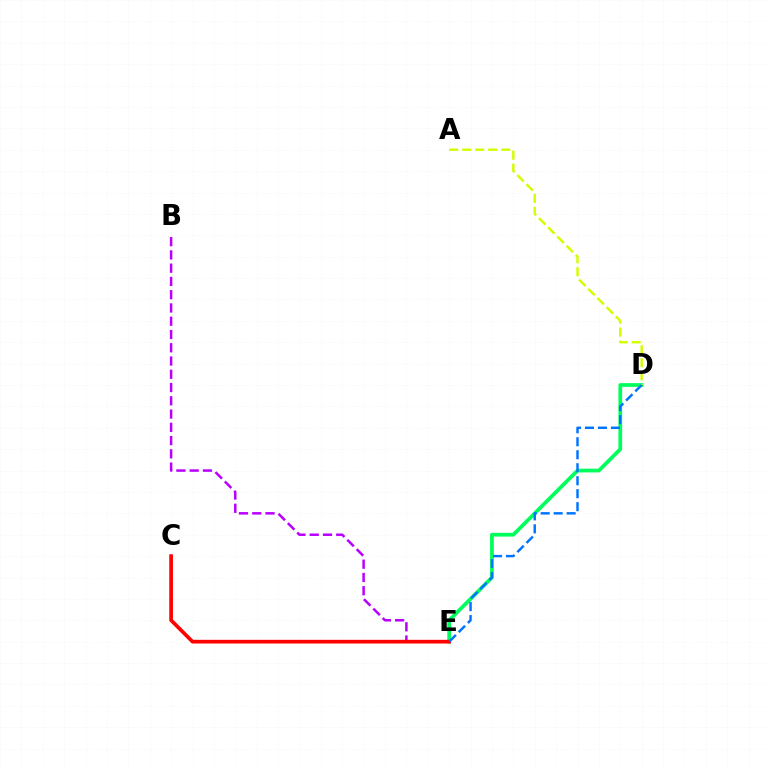{('D', 'E'): [{'color': '#00ff5c', 'line_style': 'solid', 'thickness': 2.69}, {'color': '#0074ff', 'line_style': 'dashed', 'thickness': 1.76}], ('A', 'D'): [{'color': '#d1ff00', 'line_style': 'dashed', 'thickness': 1.77}], ('B', 'E'): [{'color': '#b900ff', 'line_style': 'dashed', 'thickness': 1.8}], ('C', 'E'): [{'color': '#ff0000', 'line_style': 'solid', 'thickness': 2.66}]}